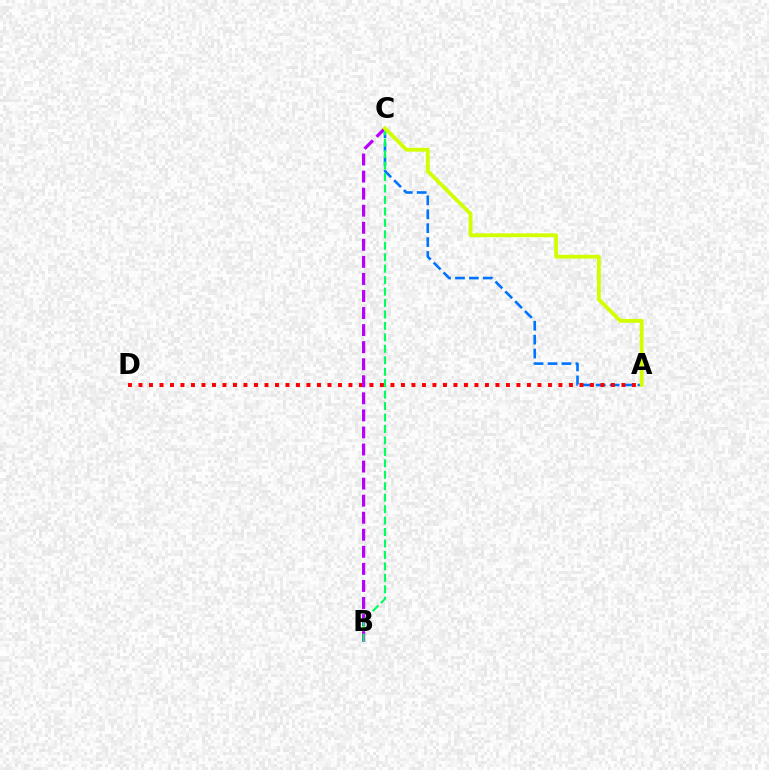{('A', 'C'): [{'color': '#0074ff', 'line_style': 'dashed', 'thickness': 1.89}, {'color': '#d1ff00', 'line_style': 'solid', 'thickness': 2.75}], ('A', 'D'): [{'color': '#ff0000', 'line_style': 'dotted', 'thickness': 2.85}], ('B', 'C'): [{'color': '#b900ff', 'line_style': 'dashed', 'thickness': 2.32}, {'color': '#00ff5c', 'line_style': 'dashed', 'thickness': 1.56}]}